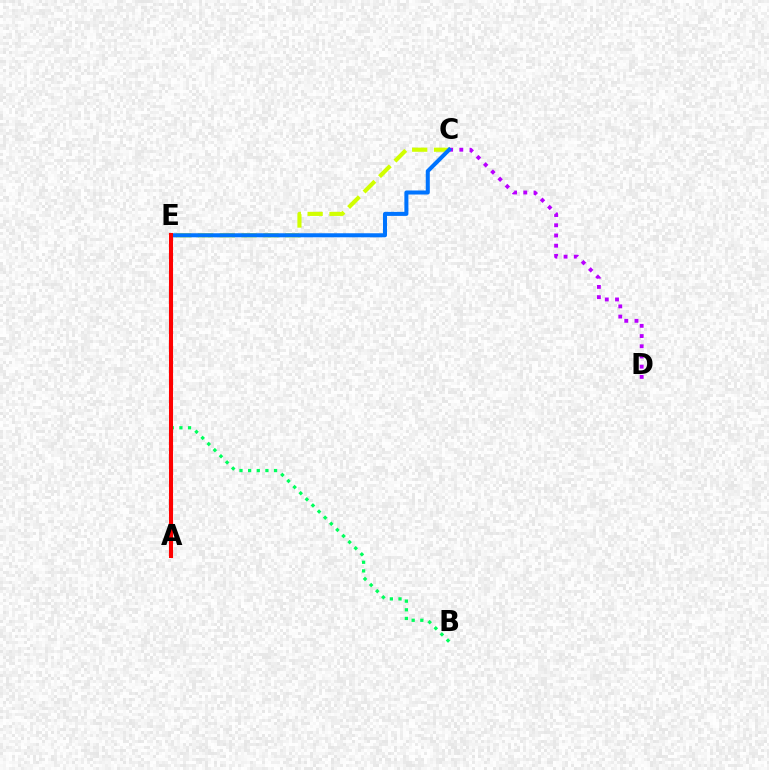{('C', 'E'): [{'color': '#d1ff00', 'line_style': 'dashed', 'thickness': 2.97}, {'color': '#0074ff', 'line_style': 'solid', 'thickness': 2.9}], ('C', 'D'): [{'color': '#b900ff', 'line_style': 'dotted', 'thickness': 2.77}], ('B', 'E'): [{'color': '#00ff5c', 'line_style': 'dotted', 'thickness': 2.35}], ('A', 'E'): [{'color': '#ff0000', 'line_style': 'solid', 'thickness': 2.93}]}